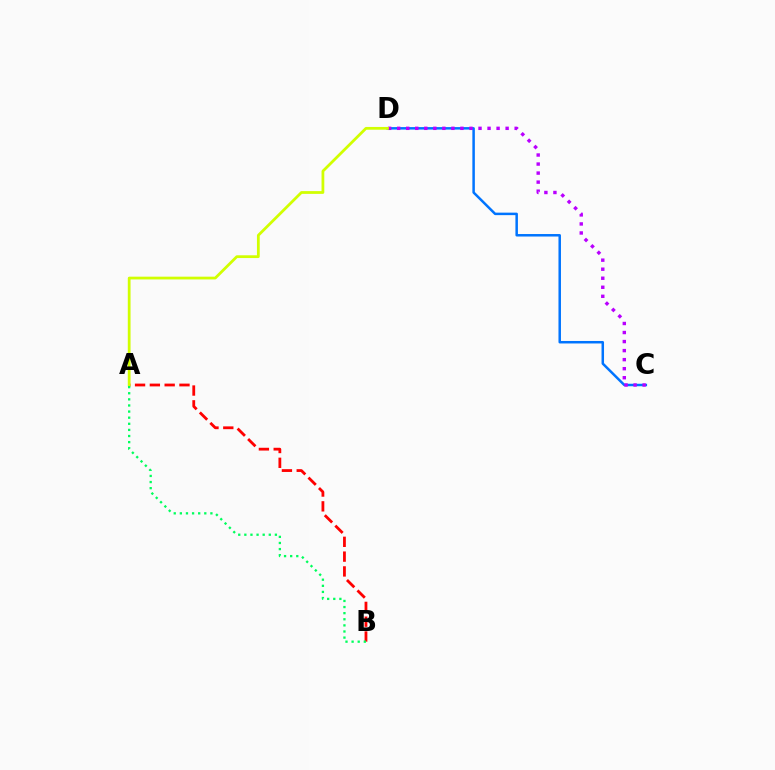{('C', 'D'): [{'color': '#0074ff', 'line_style': 'solid', 'thickness': 1.8}, {'color': '#b900ff', 'line_style': 'dotted', 'thickness': 2.46}], ('A', 'B'): [{'color': '#ff0000', 'line_style': 'dashed', 'thickness': 2.01}, {'color': '#00ff5c', 'line_style': 'dotted', 'thickness': 1.66}], ('A', 'D'): [{'color': '#d1ff00', 'line_style': 'solid', 'thickness': 1.99}]}